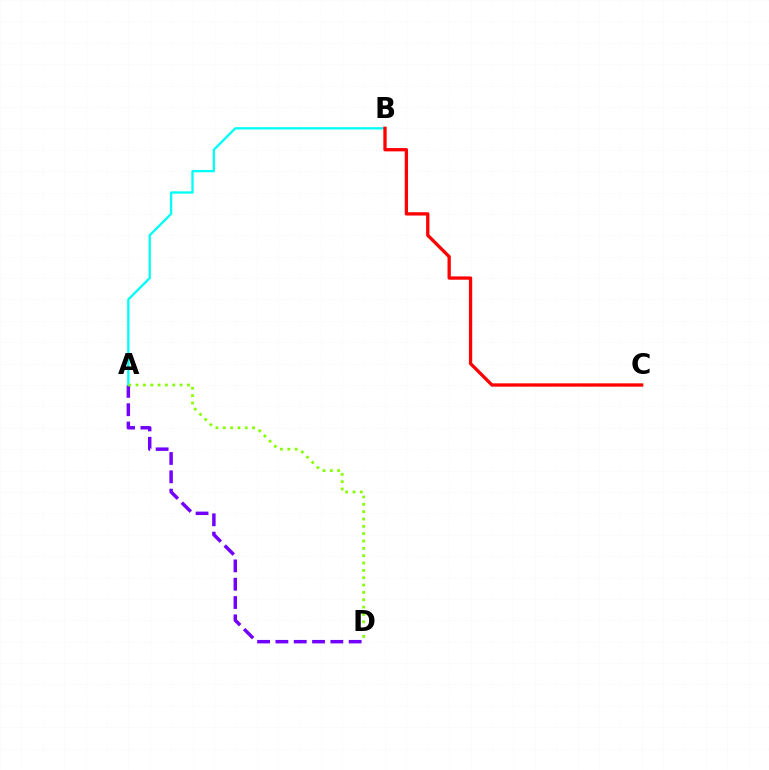{('A', 'D'): [{'color': '#7200ff', 'line_style': 'dashed', 'thickness': 2.49}, {'color': '#84ff00', 'line_style': 'dotted', 'thickness': 1.99}], ('A', 'B'): [{'color': '#00fff6', 'line_style': 'solid', 'thickness': 1.67}], ('B', 'C'): [{'color': '#ff0000', 'line_style': 'solid', 'thickness': 2.38}]}